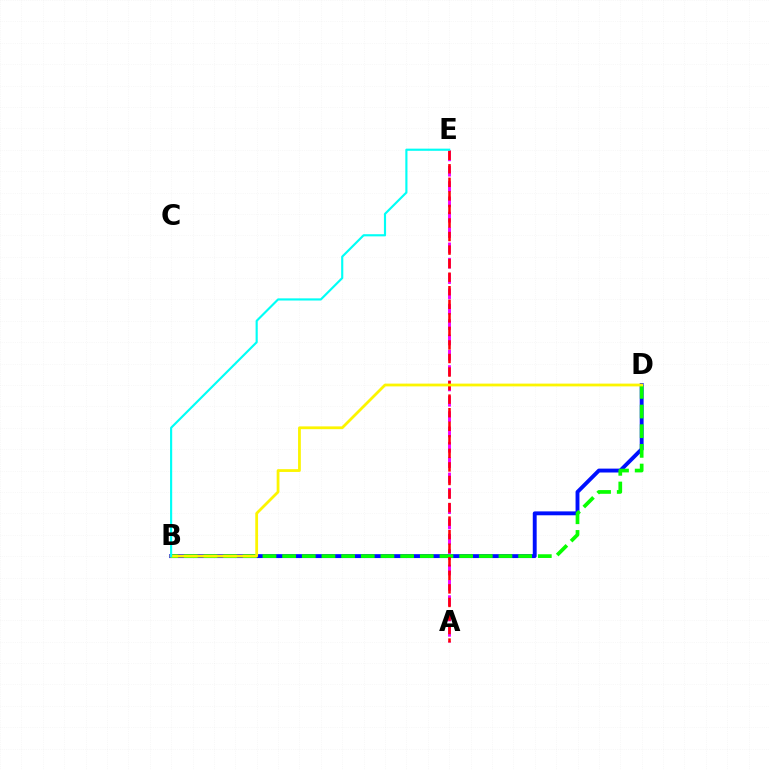{('B', 'D'): [{'color': '#0010ff', 'line_style': 'solid', 'thickness': 2.8}, {'color': '#08ff00', 'line_style': 'dashed', 'thickness': 2.67}, {'color': '#fcf500', 'line_style': 'solid', 'thickness': 2.0}], ('A', 'E'): [{'color': '#ee00ff', 'line_style': 'dashed', 'thickness': 2.08}, {'color': '#ff0000', 'line_style': 'dashed', 'thickness': 1.84}], ('B', 'E'): [{'color': '#00fff6', 'line_style': 'solid', 'thickness': 1.55}]}